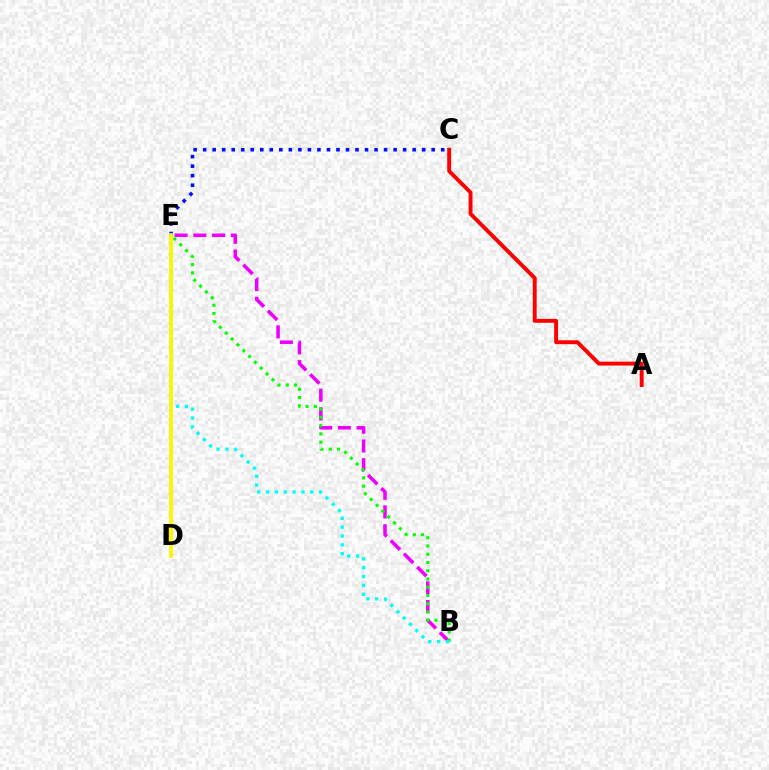{('B', 'E'): [{'color': '#ee00ff', 'line_style': 'dashed', 'thickness': 2.54}, {'color': '#08ff00', 'line_style': 'dotted', 'thickness': 2.24}, {'color': '#00fff6', 'line_style': 'dotted', 'thickness': 2.41}], ('A', 'C'): [{'color': '#ff0000', 'line_style': 'solid', 'thickness': 2.82}], ('C', 'E'): [{'color': '#0010ff', 'line_style': 'dotted', 'thickness': 2.59}], ('D', 'E'): [{'color': '#fcf500', 'line_style': 'solid', 'thickness': 2.69}]}